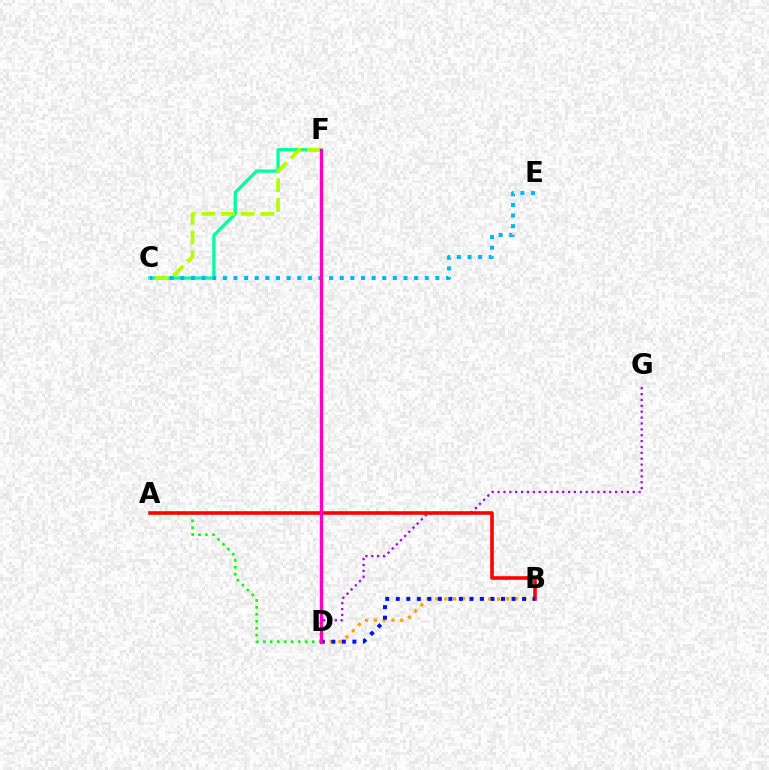{('D', 'G'): [{'color': '#9b00ff', 'line_style': 'dotted', 'thickness': 1.6}], ('C', 'F'): [{'color': '#00ff9d', 'line_style': 'solid', 'thickness': 2.34}, {'color': '#b3ff00', 'line_style': 'dashed', 'thickness': 2.67}], ('C', 'E'): [{'color': '#00b5ff', 'line_style': 'dotted', 'thickness': 2.89}], ('A', 'D'): [{'color': '#08ff00', 'line_style': 'dotted', 'thickness': 1.9}], ('B', 'D'): [{'color': '#ffa500', 'line_style': 'dotted', 'thickness': 2.39}, {'color': '#0010ff', 'line_style': 'dotted', 'thickness': 2.86}], ('A', 'B'): [{'color': '#ff0000', 'line_style': 'solid', 'thickness': 2.58}], ('D', 'F'): [{'color': '#ff00bd', 'line_style': 'solid', 'thickness': 2.4}]}